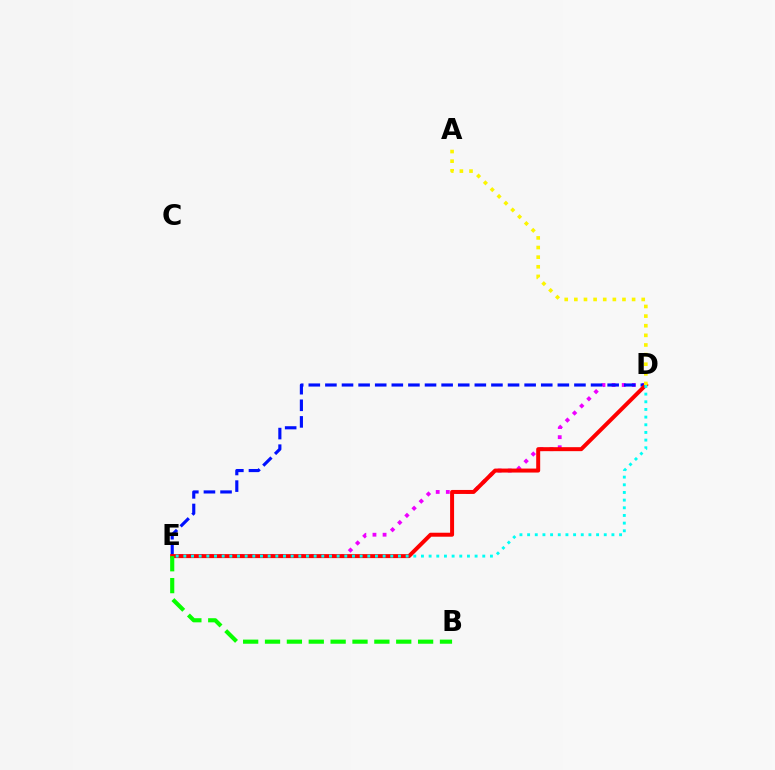{('D', 'E'): [{'color': '#ee00ff', 'line_style': 'dotted', 'thickness': 2.75}, {'color': '#0010ff', 'line_style': 'dashed', 'thickness': 2.26}, {'color': '#ff0000', 'line_style': 'solid', 'thickness': 2.87}, {'color': '#00fff6', 'line_style': 'dotted', 'thickness': 2.08}], ('B', 'E'): [{'color': '#08ff00', 'line_style': 'dashed', 'thickness': 2.97}], ('A', 'D'): [{'color': '#fcf500', 'line_style': 'dotted', 'thickness': 2.62}]}